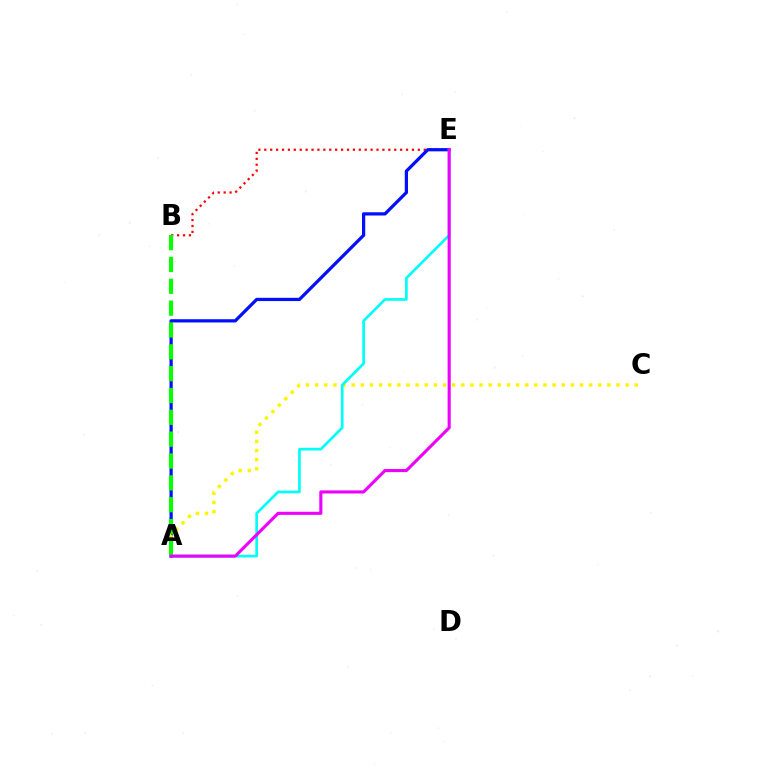{('B', 'E'): [{'color': '#ff0000', 'line_style': 'dotted', 'thickness': 1.6}], ('A', 'E'): [{'color': '#0010ff', 'line_style': 'solid', 'thickness': 2.34}, {'color': '#00fff6', 'line_style': 'solid', 'thickness': 1.94}, {'color': '#ee00ff', 'line_style': 'solid', 'thickness': 2.23}], ('A', 'C'): [{'color': '#fcf500', 'line_style': 'dotted', 'thickness': 2.48}], ('A', 'B'): [{'color': '#08ff00', 'line_style': 'dashed', 'thickness': 2.97}]}